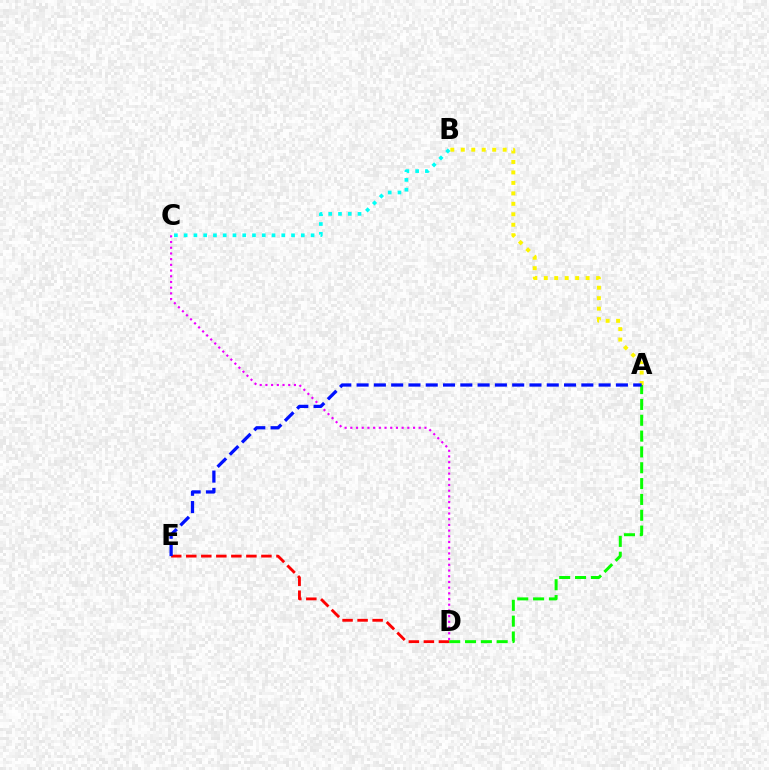{('B', 'C'): [{'color': '#00fff6', 'line_style': 'dotted', 'thickness': 2.65}], ('A', 'D'): [{'color': '#08ff00', 'line_style': 'dashed', 'thickness': 2.15}], ('A', 'B'): [{'color': '#fcf500', 'line_style': 'dotted', 'thickness': 2.84}], ('D', 'E'): [{'color': '#ff0000', 'line_style': 'dashed', 'thickness': 2.04}], ('C', 'D'): [{'color': '#ee00ff', 'line_style': 'dotted', 'thickness': 1.55}], ('A', 'E'): [{'color': '#0010ff', 'line_style': 'dashed', 'thickness': 2.35}]}